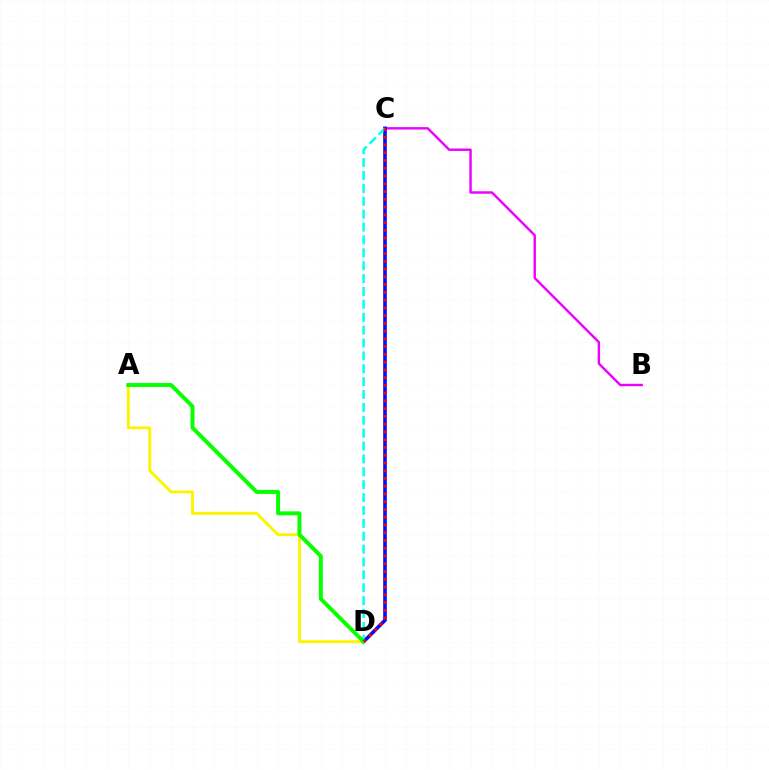{('B', 'C'): [{'color': '#ee00ff', 'line_style': 'solid', 'thickness': 1.74}], ('A', 'D'): [{'color': '#fcf500', 'line_style': 'solid', 'thickness': 2.09}, {'color': '#08ff00', 'line_style': 'solid', 'thickness': 2.84}], ('C', 'D'): [{'color': '#0010ff', 'line_style': 'solid', 'thickness': 2.61}, {'color': '#00fff6', 'line_style': 'dashed', 'thickness': 1.75}, {'color': '#ff0000', 'line_style': 'dotted', 'thickness': 2.11}]}